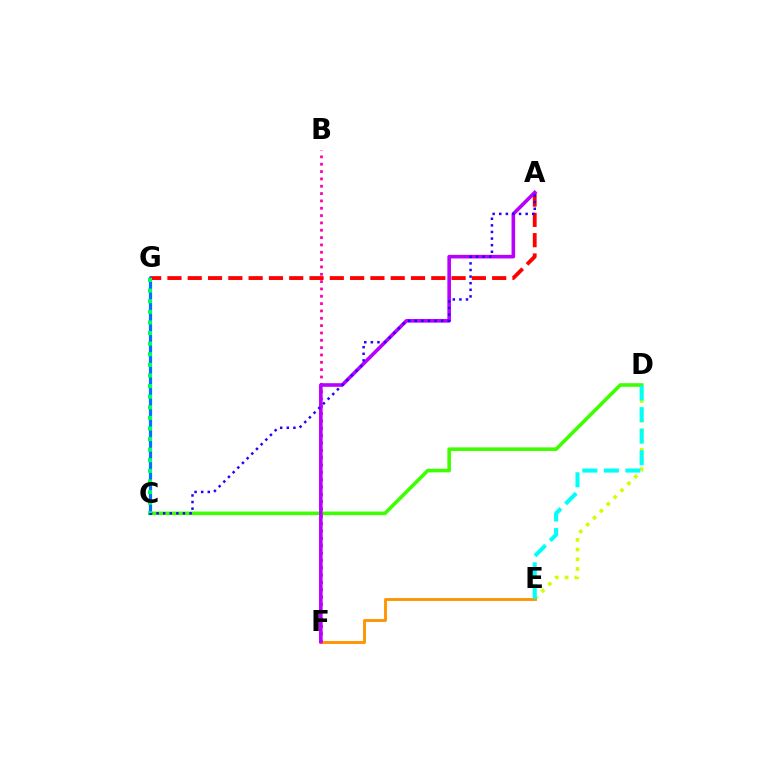{('B', 'F'): [{'color': '#ff00ac', 'line_style': 'dotted', 'thickness': 1.99}], ('A', 'G'): [{'color': '#ff0000', 'line_style': 'dashed', 'thickness': 2.76}], ('C', 'D'): [{'color': '#3dff00', 'line_style': 'solid', 'thickness': 2.59}], ('D', 'E'): [{'color': '#d1ff00', 'line_style': 'dotted', 'thickness': 2.64}, {'color': '#00fff6', 'line_style': 'dashed', 'thickness': 2.93}], ('E', 'F'): [{'color': '#ff9400', 'line_style': 'solid', 'thickness': 2.08}], ('A', 'F'): [{'color': '#b900ff', 'line_style': 'solid', 'thickness': 2.6}], ('C', 'G'): [{'color': '#0074ff', 'line_style': 'solid', 'thickness': 2.31}, {'color': '#00ff5c', 'line_style': 'dotted', 'thickness': 2.88}], ('A', 'C'): [{'color': '#2500ff', 'line_style': 'dotted', 'thickness': 1.79}]}